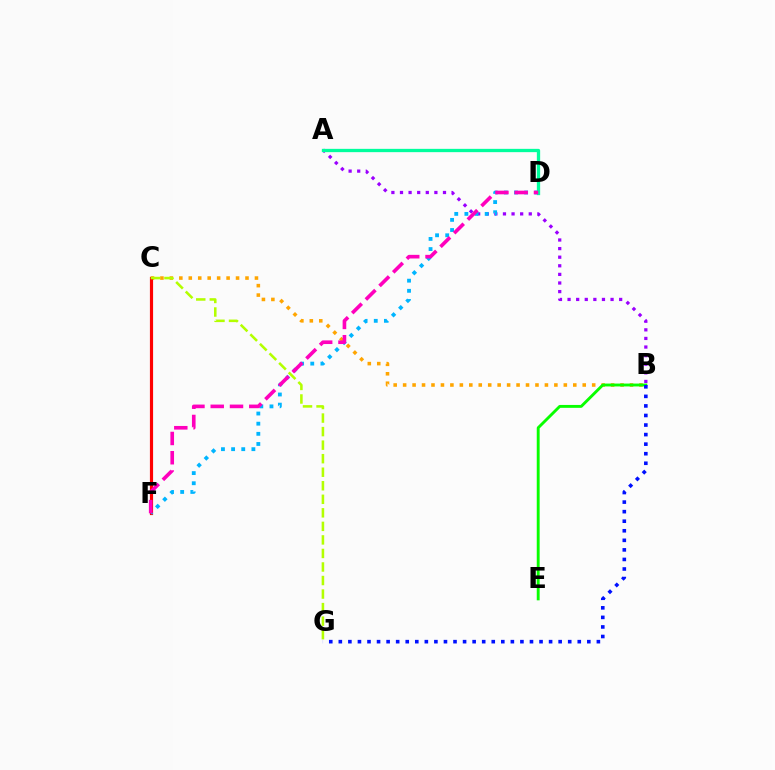{('A', 'B'): [{'color': '#9b00ff', 'line_style': 'dotted', 'thickness': 2.34}], ('B', 'C'): [{'color': '#ffa500', 'line_style': 'dotted', 'thickness': 2.57}], ('C', 'F'): [{'color': '#ff0000', 'line_style': 'solid', 'thickness': 2.29}], ('D', 'F'): [{'color': '#00b5ff', 'line_style': 'dotted', 'thickness': 2.76}, {'color': '#ff00bd', 'line_style': 'dashed', 'thickness': 2.62}], ('C', 'G'): [{'color': '#b3ff00', 'line_style': 'dashed', 'thickness': 1.84}], ('B', 'E'): [{'color': '#08ff00', 'line_style': 'solid', 'thickness': 2.08}], ('A', 'D'): [{'color': '#00ff9d', 'line_style': 'solid', 'thickness': 2.37}], ('B', 'G'): [{'color': '#0010ff', 'line_style': 'dotted', 'thickness': 2.6}]}